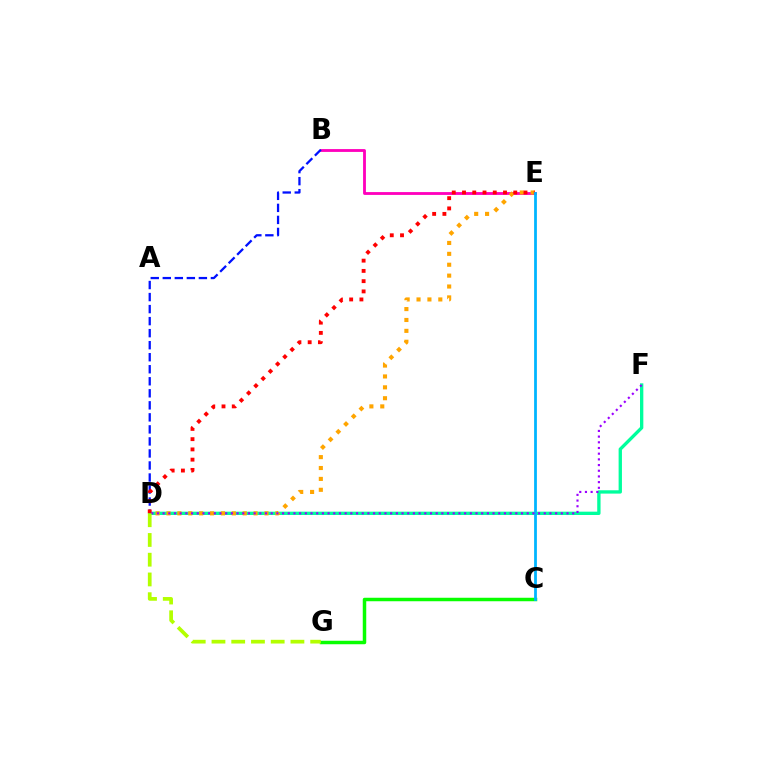{('B', 'E'): [{'color': '#ff00bd', 'line_style': 'solid', 'thickness': 2.04}], ('D', 'F'): [{'color': '#00ff9d', 'line_style': 'solid', 'thickness': 2.4}, {'color': '#9b00ff', 'line_style': 'dotted', 'thickness': 1.55}], ('B', 'D'): [{'color': '#0010ff', 'line_style': 'dashed', 'thickness': 1.63}], ('D', 'E'): [{'color': '#ffa500', 'line_style': 'dotted', 'thickness': 2.96}, {'color': '#ff0000', 'line_style': 'dotted', 'thickness': 2.78}], ('C', 'G'): [{'color': '#08ff00', 'line_style': 'solid', 'thickness': 2.51}], ('C', 'E'): [{'color': '#00b5ff', 'line_style': 'solid', 'thickness': 2.0}], ('D', 'G'): [{'color': '#b3ff00', 'line_style': 'dashed', 'thickness': 2.68}]}